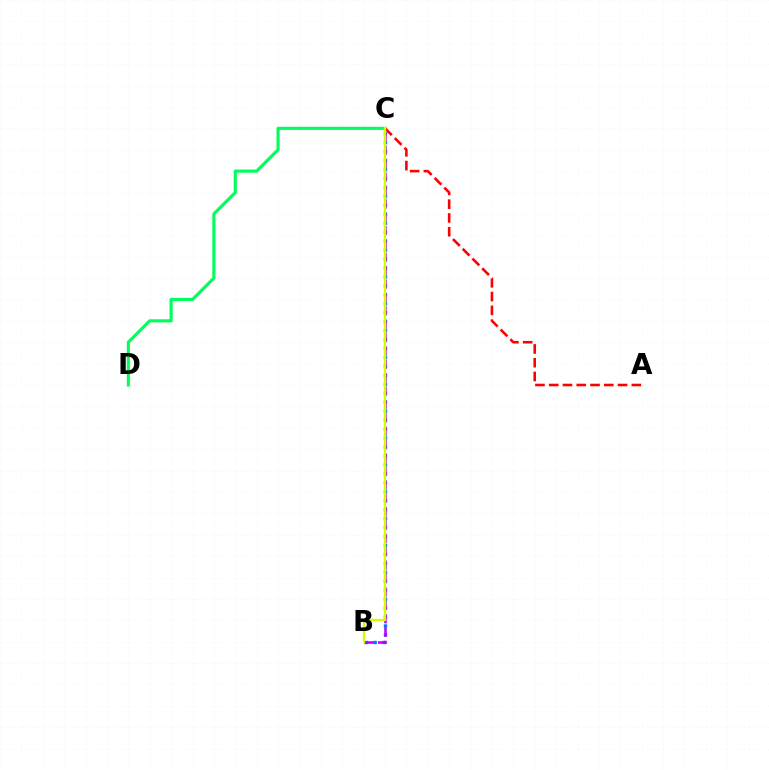{('B', 'C'): [{'color': '#0074ff', 'line_style': 'dotted', 'thickness': 2.43}, {'color': '#b900ff', 'line_style': 'dashed', 'thickness': 1.82}, {'color': '#d1ff00', 'line_style': 'solid', 'thickness': 1.71}], ('C', 'D'): [{'color': '#00ff5c', 'line_style': 'solid', 'thickness': 2.25}], ('A', 'C'): [{'color': '#ff0000', 'line_style': 'dashed', 'thickness': 1.87}]}